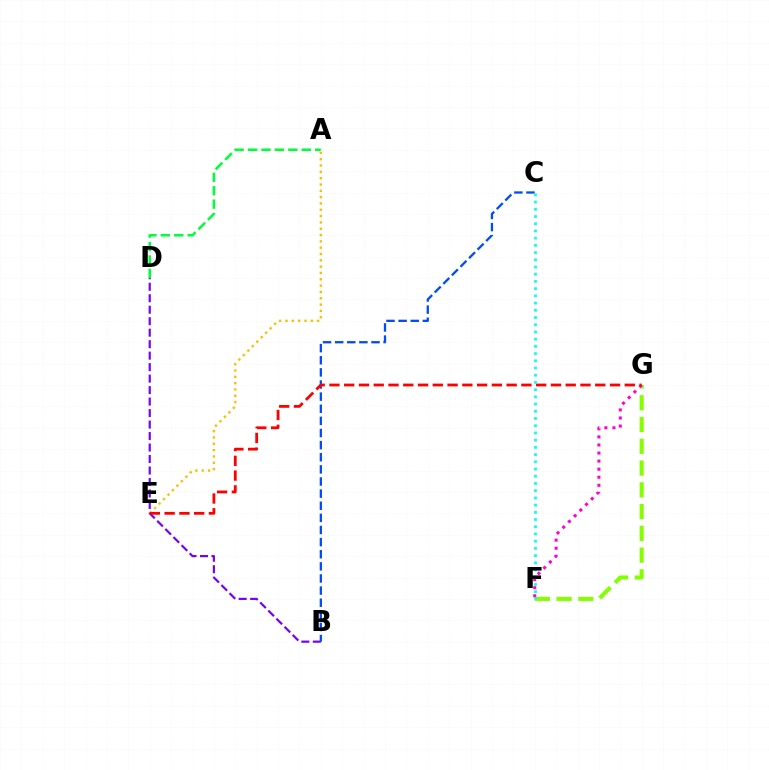{('B', 'D'): [{'color': '#7200ff', 'line_style': 'dashed', 'thickness': 1.56}], ('B', 'C'): [{'color': '#004bff', 'line_style': 'dashed', 'thickness': 1.65}], ('A', 'D'): [{'color': '#00ff39', 'line_style': 'dashed', 'thickness': 1.82}], ('F', 'G'): [{'color': '#84ff00', 'line_style': 'dashed', 'thickness': 2.96}, {'color': '#ff00cf', 'line_style': 'dotted', 'thickness': 2.19}], ('A', 'E'): [{'color': '#ffbd00', 'line_style': 'dotted', 'thickness': 1.72}], ('E', 'G'): [{'color': '#ff0000', 'line_style': 'dashed', 'thickness': 2.01}], ('C', 'F'): [{'color': '#00fff6', 'line_style': 'dotted', 'thickness': 1.96}]}